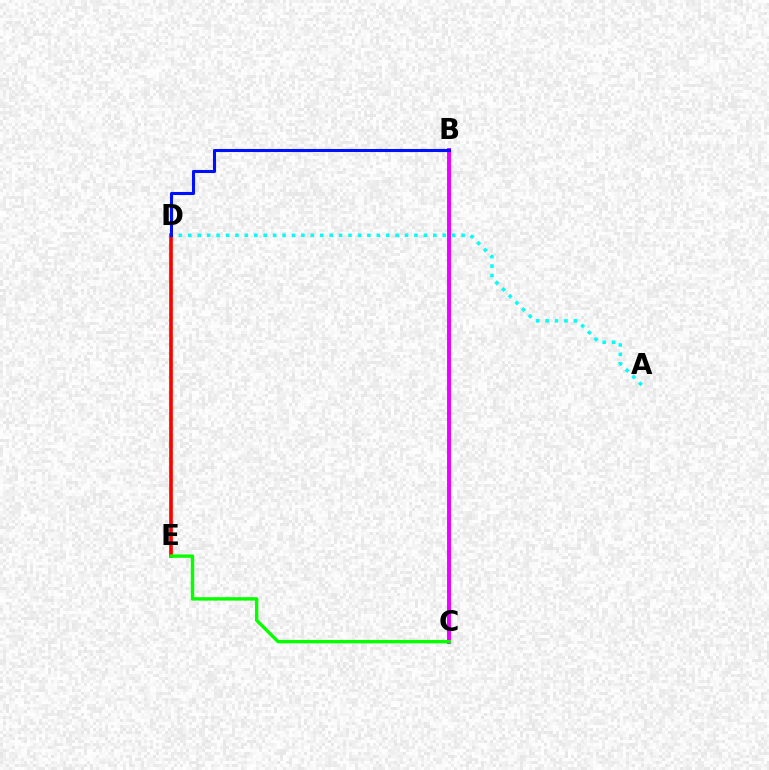{('B', 'C'): [{'color': '#ee00ff', 'line_style': 'solid', 'thickness': 2.84}], ('A', 'D'): [{'color': '#00fff6', 'line_style': 'dotted', 'thickness': 2.56}], ('D', 'E'): [{'color': '#fcf500', 'line_style': 'dotted', 'thickness': 2.45}, {'color': '#ff0000', 'line_style': 'solid', 'thickness': 2.62}], ('C', 'E'): [{'color': '#08ff00', 'line_style': 'solid', 'thickness': 2.45}], ('B', 'D'): [{'color': '#0010ff', 'line_style': 'solid', 'thickness': 2.21}]}